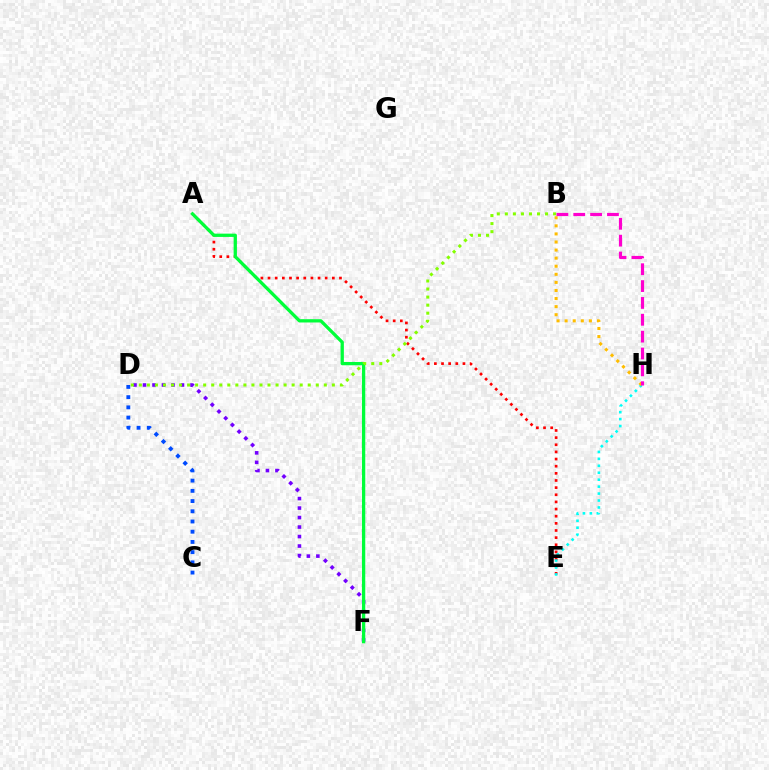{('A', 'E'): [{'color': '#ff0000', 'line_style': 'dotted', 'thickness': 1.94}], ('E', 'H'): [{'color': '#00fff6', 'line_style': 'dotted', 'thickness': 1.89}], ('C', 'D'): [{'color': '#004bff', 'line_style': 'dotted', 'thickness': 2.78}], ('B', 'H'): [{'color': '#ffbd00', 'line_style': 'dotted', 'thickness': 2.2}, {'color': '#ff00cf', 'line_style': 'dashed', 'thickness': 2.29}], ('D', 'F'): [{'color': '#7200ff', 'line_style': 'dotted', 'thickness': 2.58}], ('A', 'F'): [{'color': '#00ff39', 'line_style': 'solid', 'thickness': 2.37}], ('B', 'D'): [{'color': '#84ff00', 'line_style': 'dotted', 'thickness': 2.18}]}